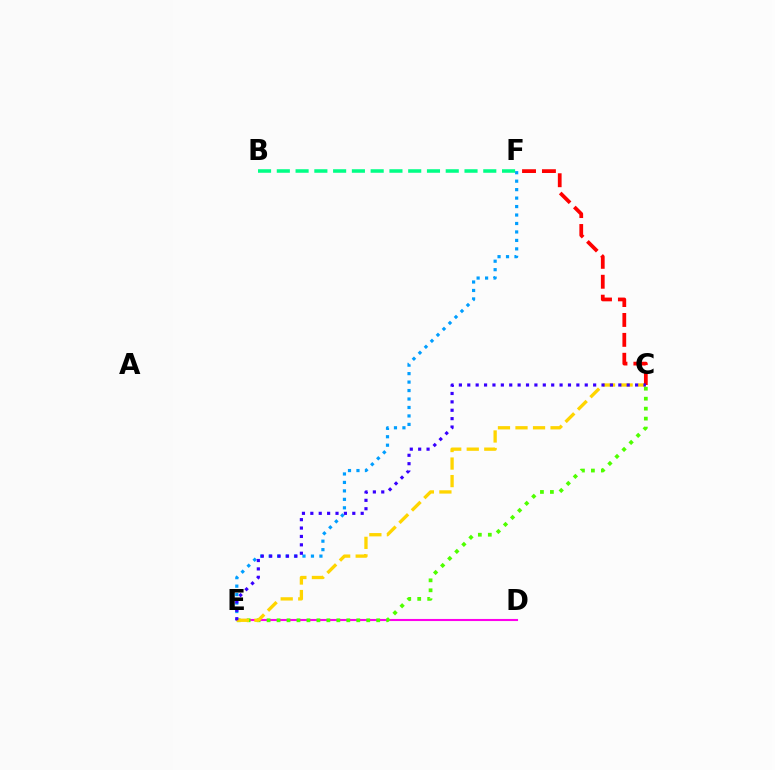{('E', 'F'): [{'color': '#009eff', 'line_style': 'dotted', 'thickness': 2.3}], ('D', 'E'): [{'color': '#ff00ed', 'line_style': 'solid', 'thickness': 1.51}], ('C', 'E'): [{'color': '#4fff00', 'line_style': 'dotted', 'thickness': 2.71}, {'color': '#ffd500', 'line_style': 'dashed', 'thickness': 2.38}, {'color': '#3700ff', 'line_style': 'dotted', 'thickness': 2.28}], ('C', 'F'): [{'color': '#ff0000', 'line_style': 'dashed', 'thickness': 2.7}], ('B', 'F'): [{'color': '#00ff86', 'line_style': 'dashed', 'thickness': 2.55}]}